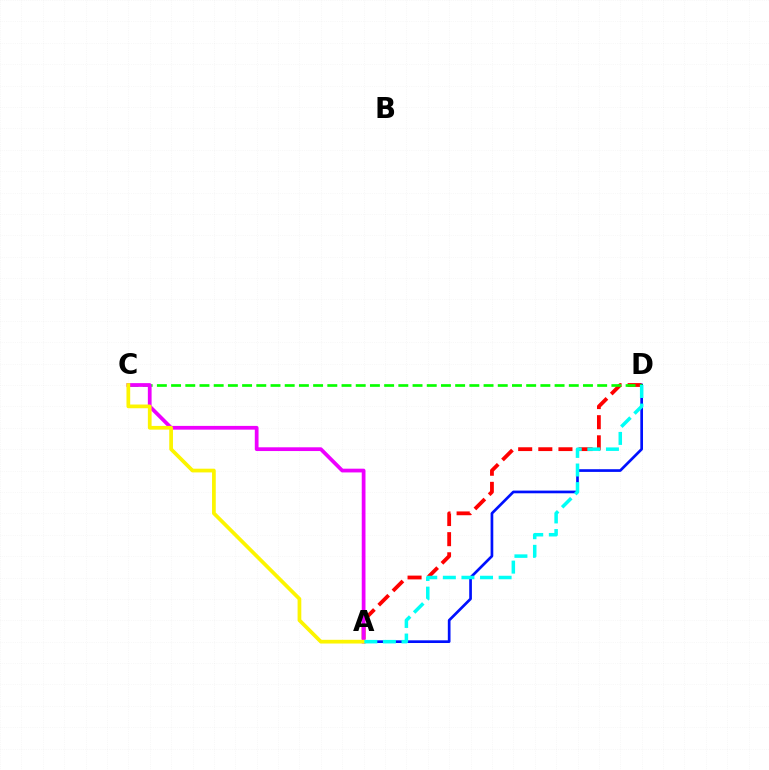{('A', 'D'): [{'color': '#ff0000', 'line_style': 'dashed', 'thickness': 2.74}, {'color': '#0010ff', 'line_style': 'solid', 'thickness': 1.94}, {'color': '#00fff6', 'line_style': 'dashed', 'thickness': 2.53}], ('C', 'D'): [{'color': '#08ff00', 'line_style': 'dashed', 'thickness': 1.93}], ('A', 'C'): [{'color': '#ee00ff', 'line_style': 'solid', 'thickness': 2.7}, {'color': '#fcf500', 'line_style': 'solid', 'thickness': 2.68}]}